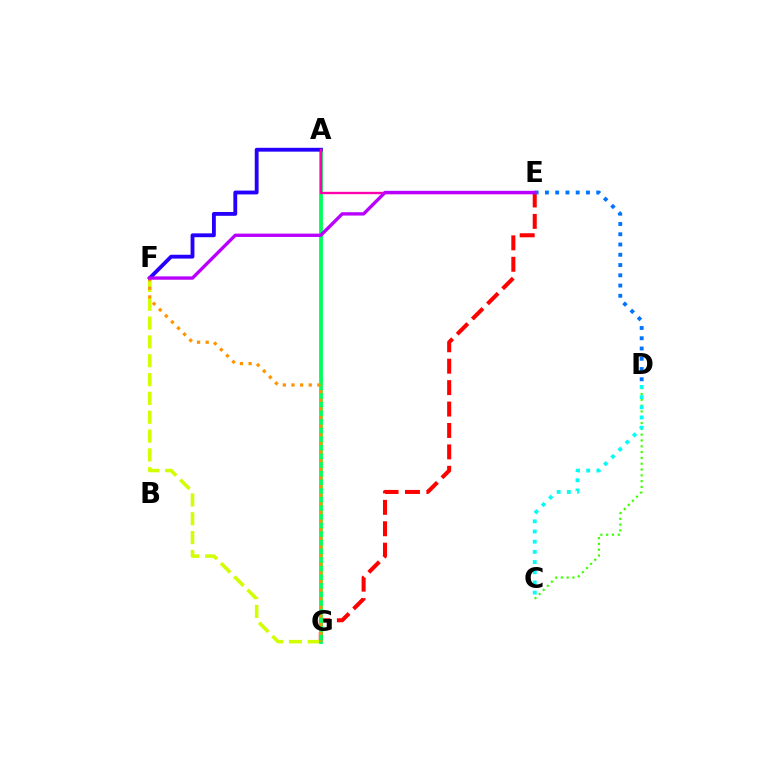{('E', 'G'): [{'color': '#ff0000', 'line_style': 'dashed', 'thickness': 2.91}], ('F', 'G'): [{'color': '#d1ff00', 'line_style': 'dashed', 'thickness': 2.56}, {'color': '#ff9400', 'line_style': 'dotted', 'thickness': 2.34}], ('C', 'D'): [{'color': '#3dff00', 'line_style': 'dotted', 'thickness': 1.58}, {'color': '#00fff6', 'line_style': 'dotted', 'thickness': 2.77}], ('A', 'G'): [{'color': '#00ff5c', 'line_style': 'solid', 'thickness': 2.74}], ('D', 'E'): [{'color': '#0074ff', 'line_style': 'dotted', 'thickness': 2.79}], ('A', 'F'): [{'color': '#2500ff', 'line_style': 'solid', 'thickness': 2.76}], ('A', 'E'): [{'color': '#ff00ac', 'line_style': 'solid', 'thickness': 1.71}], ('E', 'F'): [{'color': '#b900ff', 'line_style': 'solid', 'thickness': 2.41}]}